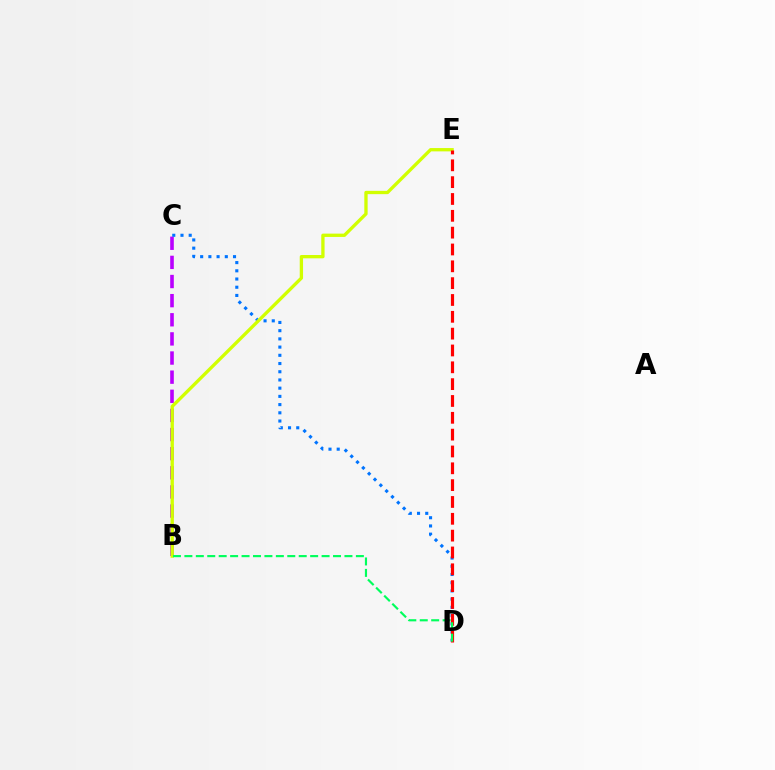{('B', 'C'): [{'color': '#b900ff', 'line_style': 'dashed', 'thickness': 2.6}], ('C', 'D'): [{'color': '#0074ff', 'line_style': 'dotted', 'thickness': 2.23}], ('B', 'E'): [{'color': '#d1ff00', 'line_style': 'solid', 'thickness': 2.39}], ('D', 'E'): [{'color': '#ff0000', 'line_style': 'dashed', 'thickness': 2.29}], ('B', 'D'): [{'color': '#00ff5c', 'line_style': 'dashed', 'thickness': 1.55}]}